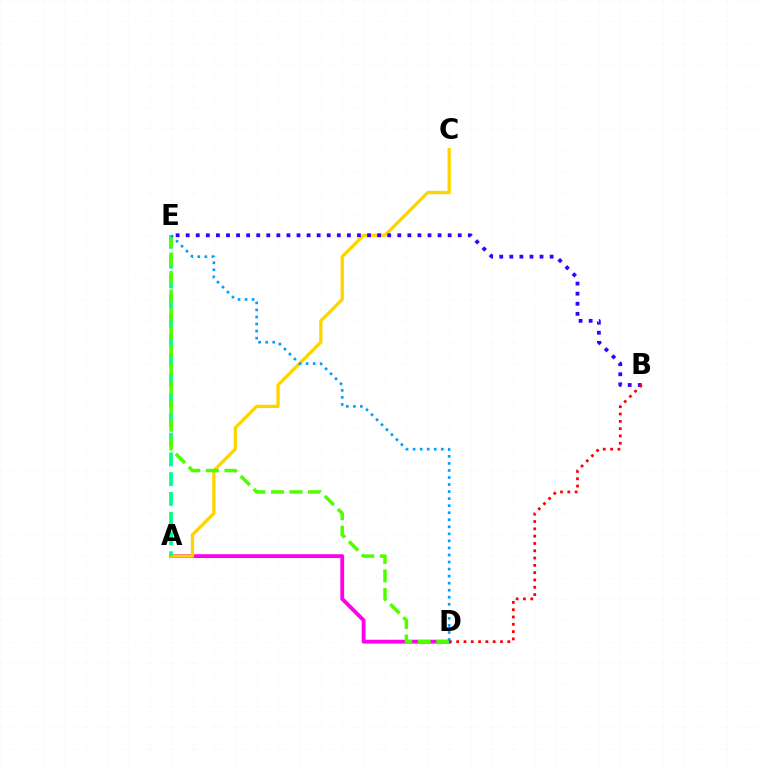{('A', 'D'): [{'color': '#ff00ed', 'line_style': 'solid', 'thickness': 2.76}], ('A', 'C'): [{'color': '#ffd500', 'line_style': 'solid', 'thickness': 2.38}], ('A', 'E'): [{'color': '#00ff86', 'line_style': 'dashed', 'thickness': 2.69}], ('D', 'E'): [{'color': '#4fff00', 'line_style': 'dashed', 'thickness': 2.51}, {'color': '#009eff', 'line_style': 'dotted', 'thickness': 1.91}], ('B', 'E'): [{'color': '#3700ff', 'line_style': 'dotted', 'thickness': 2.74}], ('B', 'D'): [{'color': '#ff0000', 'line_style': 'dotted', 'thickness': 1.98}]}